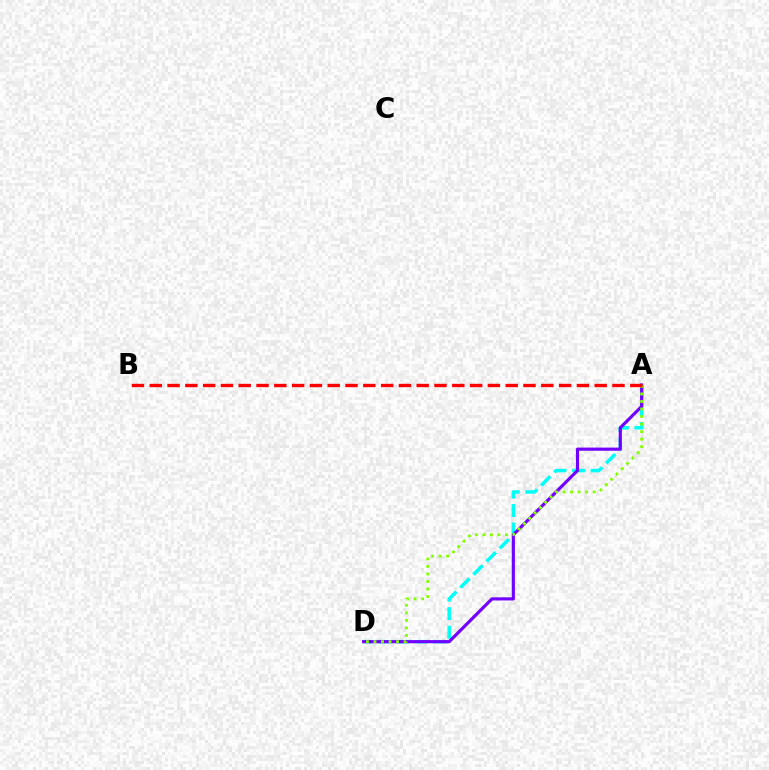{('A', 'D'): [{'color': '#00fff6', 'line_style': 'dashed', 'thickness': 2.52}, {'color': '#7200ff', 'line_style': 'solid', 'thickness': 2.27}, {'color': '#84ff00', 'line_style': 'dotted', 'thickness': 2.05}], ('A', 'B'): [{'color': '#ff0000', 'line_style': 'dashed', 'thickness': 2.42}]}